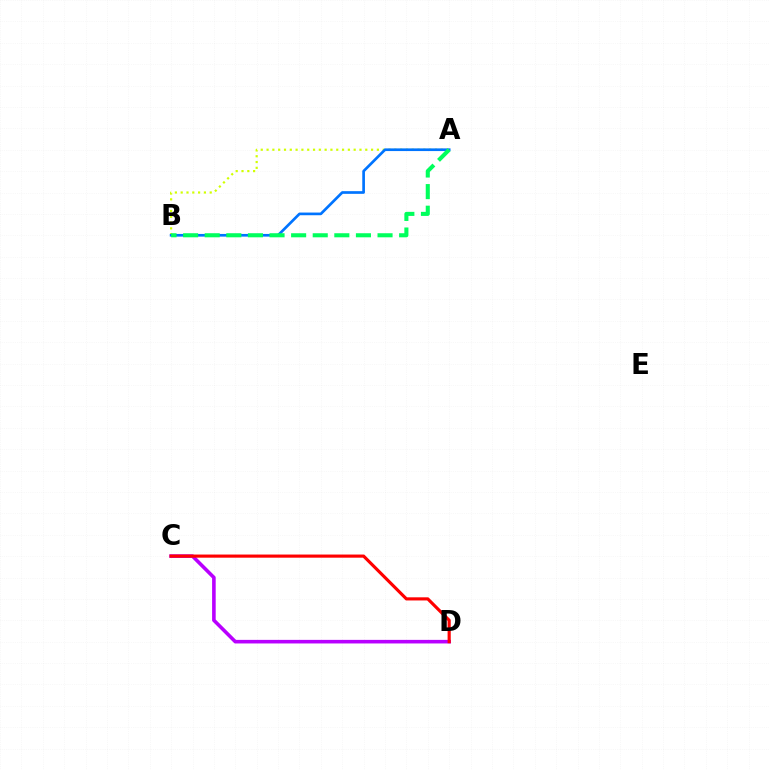{('C', 'D'): [{'color': '#b900ff', 'line_style': 'solid', 'thickness': 2.58}, {'color': '#ff0000', 'line_style': 'solid', 'thickness': 2.27}], ('A', 'B'): [{'color': '#d1ff00', 'line_style': 'dotted', 'thickness': 1.58}, {'color': '#0074ff', 'line_style': 'solid', 'thickness': 1.93}, {'color': '#00ff5c', 'line_style': 'dashed', 'thickness': 2.93}]}